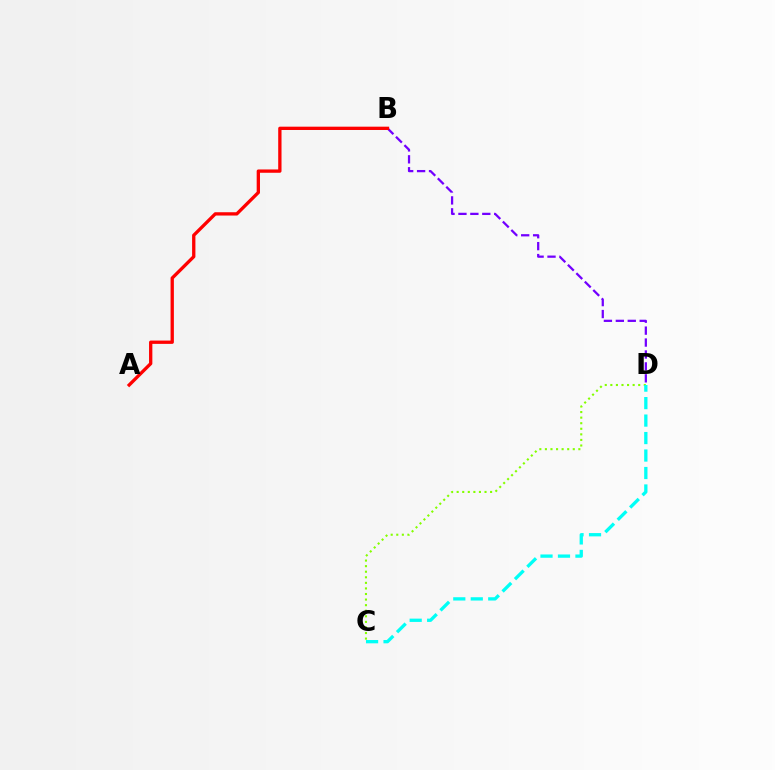{('C', 'D'): [{'color': '#84ff00', 'line_style': 'dotted', 'thickness': 1.51}, {'color': '#00fff6', 'line_style': 'dashed', 'thickness': 2.37}], ('B', 'D'): [{'color': '#7200ff', 'line_style': 'dashed', 'thickness': 1.62}], ('A', 'B'): [{'color': '#ff0000', 'line_style': 'solid', 'thickness': 2.38}]}